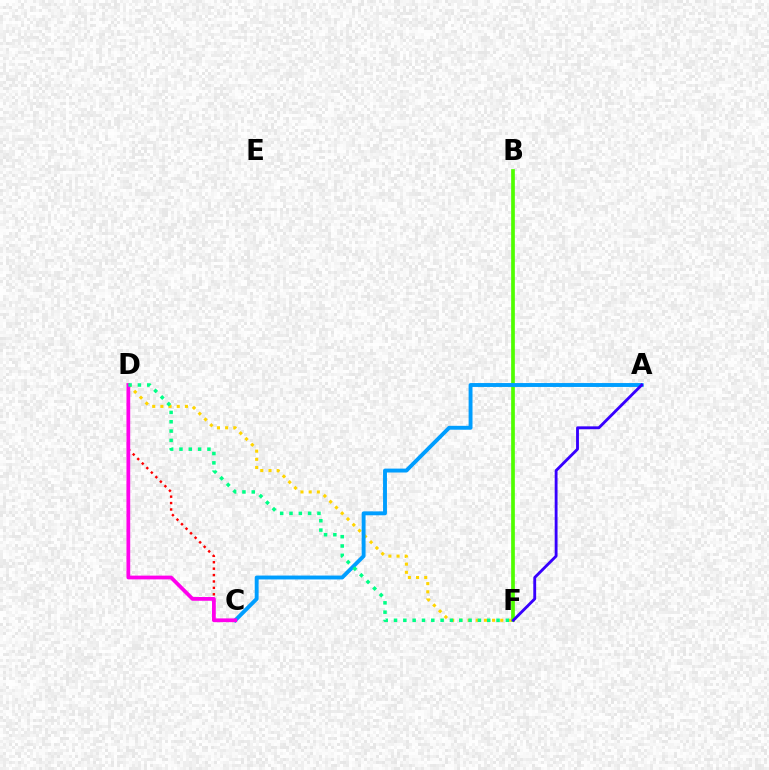{('C', 'D'): [{'color': '#ff0000', 'line_style': 'dotted', 'thickness': 1.74}, {'color': '#ff00ed', 'line_style': 'solid', 'thickness': 2.7}], ('D', 'F'): [{'color': '#ffd500', 'line_style': 'dotted', 'thickness': 2.22}, {'color': '#00ff86', 'line_style': 'dotted', 'thickness': 2.53}], ('B', 'F'): [{'color': '#4fff00', 'line_style': 'solid', 'thickness': 2.66}], ('A', 'C'): [{'color': '#009eff', 'line_style': 'solid', 'thickness': 2.81}], ('A', 'F'): [{'color': '#3700ff', 'line_style': 'solid', 'thickness': 2.05}]}